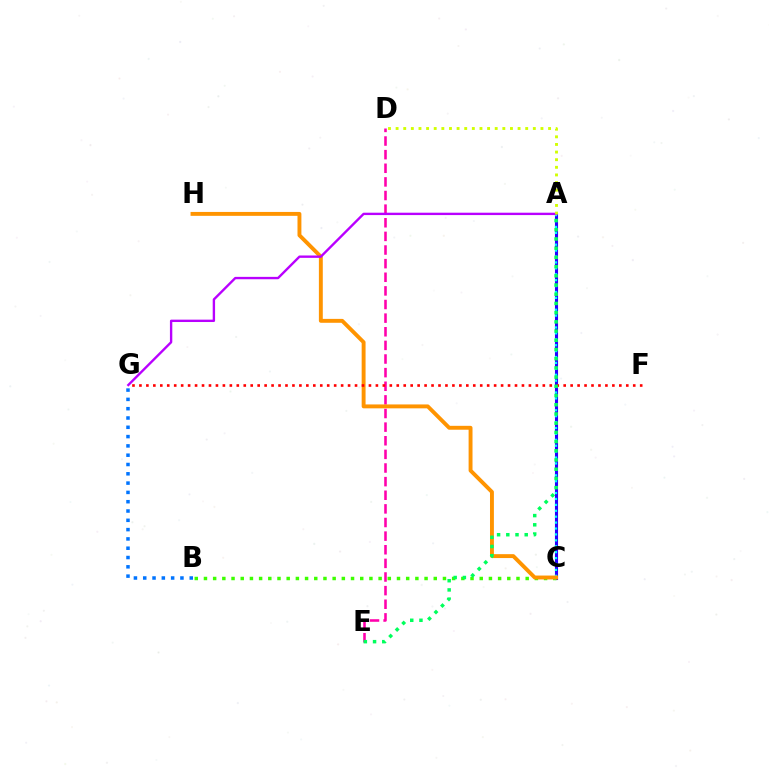{('A', 'C'): [{'color': '#2500ff', 'line_style': 'solid', 'thickness': 2.22}, {'color': '#00fff6', 'line_style': 'dotted', 'thickness': 1.61}], ('B', 'C'): [{'color': '#3dff00', 'line_style': 'dotted', 'thickness': 2.5}], ('D', 'E'): [{'color': '#ff00ac', 'line_style': 'dashed', 'thickness': 1.85}], ('B', 'G'): [{'color': '#0074ff', 'line_style': 'dotted', 'thickness': 2.53}], ('C', 'H'): [{'color': '#ff9400', 'line_style': 'solid', 'thickness': 2.81}], ('F', 'G'): [{'color': '#ff0000', 'line_style': 'dotted', 'thickness': 1.89}], ('A', 'E'): [{'color': '#00ff5c', 'line_style': 'dotted', 'thickness': 2.5}], ('A', 'G'): [{'color': '#b900ff', 'line_style': 'solid', 'thickness': 1.71}], ('A', 'D'): [{'color': '#d1ff00', 'line_style': 'dotted', 'thickness': 2.07}]}